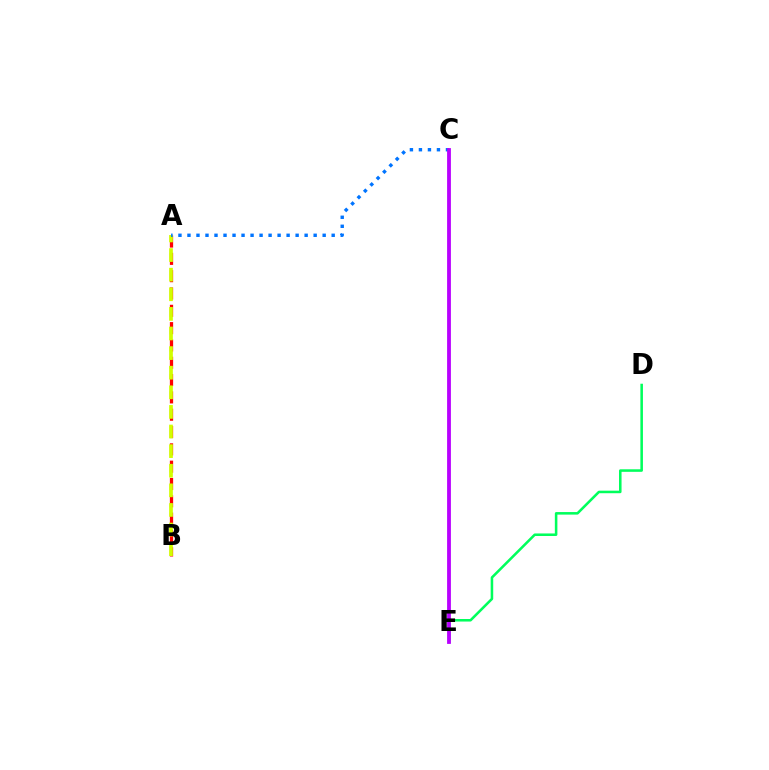{('A', 'B'): [{'color': '#ff0000', 'line_style': 'dashed', 'thickness': 2.35}, {'color': '#d1ff00', 'line_style': 'dashed', 'thickness': 2.66}], ('D', 'E'): [{'color': '#00ff5c', 'line_style': 'solid', 'thickness': 1.84}], ('A', 'C'): [{'color': '#0074ff', 'line_style': 'dotted', 'thickness': 2.45}], ('C', 'E'): [{'color': '#b900ff', 'line_style': 'solid', 'thickness': 2.74}]}